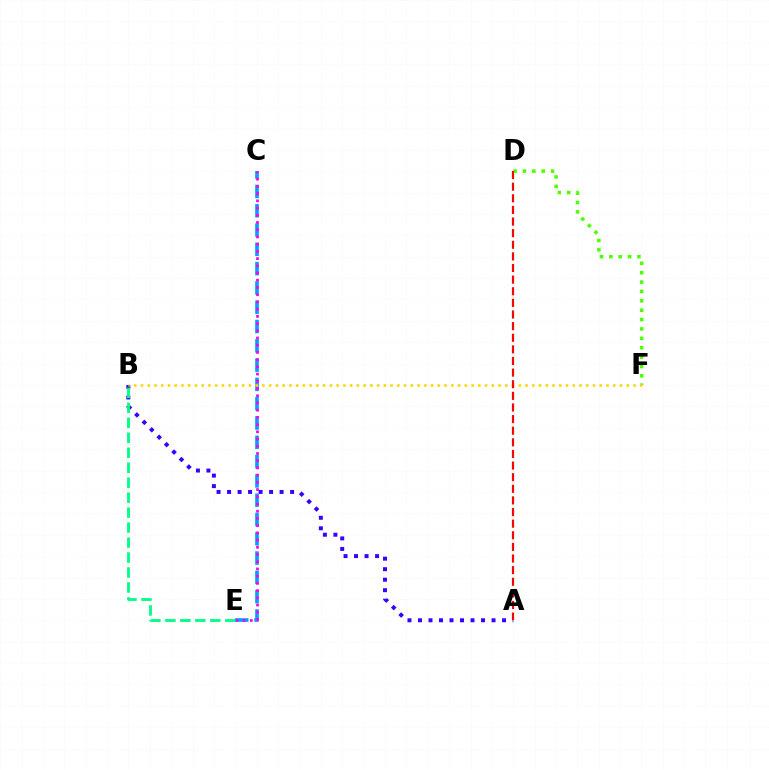{('D', 'F'): [{'color': '#4fff00', 'line_style': 'dotted', 'thickness': 2.55}], ('A', 'B'): [{'color': '#3700ff', 'line_style': 'dotted', 'thickness': 2.85}], ('C', 'E'): [{'color': '#009eff', 'line_style': 'dashed', 'thickness': 2.62}, {'color': '#ff00ed', 'line_style': 'dotted', 'thickness': 1.96}], ('B', 'E'): [{'color': '#00ff86', 'line_style': 'dashed', 'thickness': 2.03}], ('B', 'F'): [{'color': '#ffd500', 'line_style': 'dotted', 'thickness': 1.83}], ('A', 'D'): [{'color': '#ff0000', 'line_style': 'dashed', 'thickness': 1.58}]}